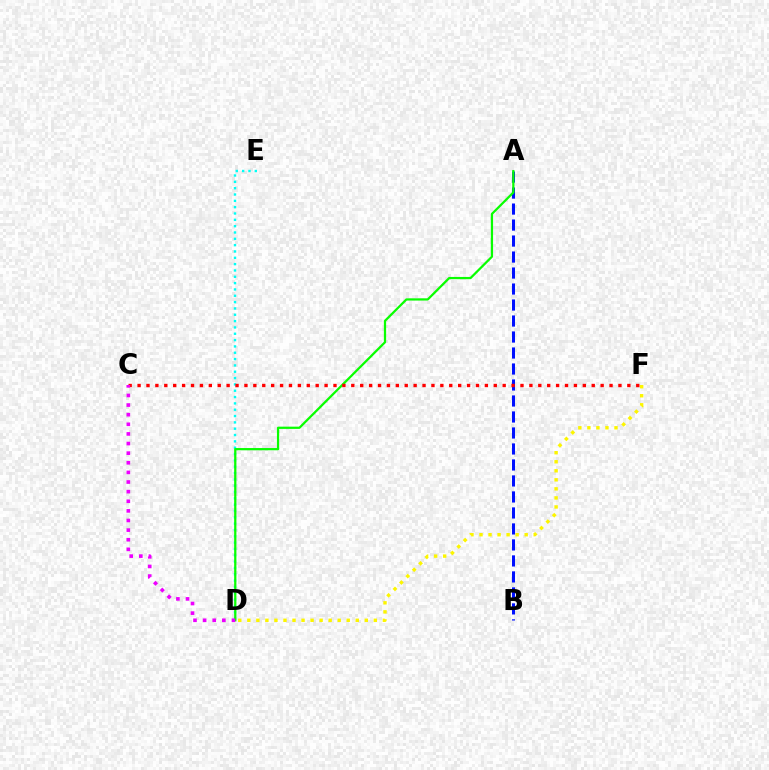{('D', 'F'): [{'color': '#fcf500', 'line_style': 'dotted', 'thickness': 2.46}], ('A', 'B'): [{'color': '#0010ff', 'line_style': 'dashed', 'thickness': 2.17}], ('D', 'E'): [{'color': '#00fff6', 'line_style': 'dotted', 'thickness': 1.72}], ('A', 'D'): [{'color': '#08ff00', 'line_style': 'solid', 'thickness': 1.61}], ('C', 'F'): [{'color': '#ff0000', 'line_style': 'dotted', 'thickness': 2.42}], ('C', 'D'): [{'color': '#ee00ff', 'line_style': 'dotted', 'thickness': 2.61}]}